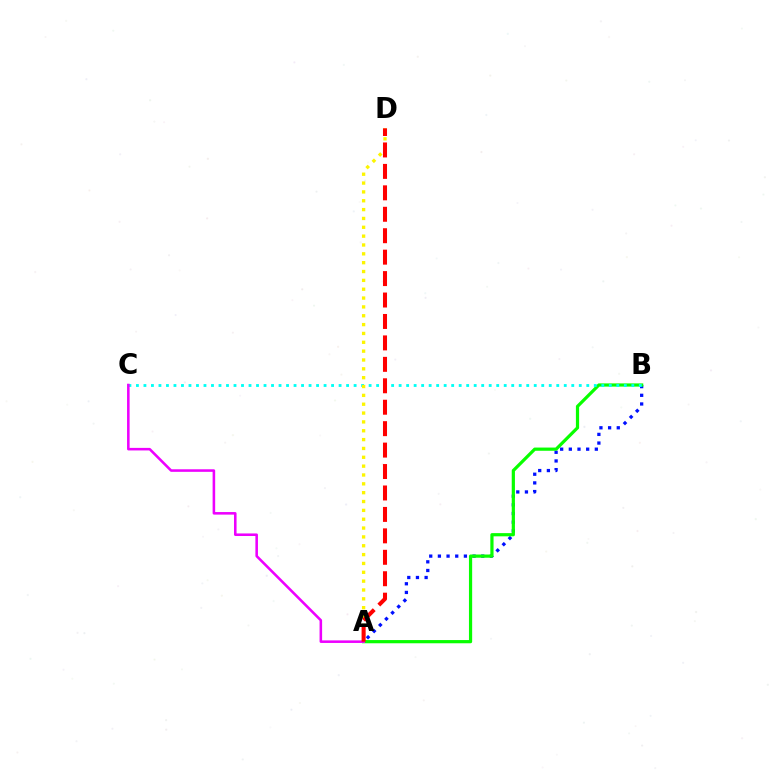{('A', 'B'): [{'color': '#0010ff', 'line_style': 'dotted', 'thickness': 2.35}, {'color': '#08ff00', 'line_style': 'solid', 'thickness': 2.31}], ('B', 'C'): [{'color': '#00fff6', 'line_style': 'dotted', 'thickness': 2.04}], ('A', 'D'): [{'color': '#fcf500', 'line_style': 'dotted', 'thickness': 2.4}, {'color': '#ff0000', 'line_style': 'dashed', 'thickness': 2.91}], ('A', 'C'): [{'color': '#ee00ff', 'line_style': 'solid', 'thickness': 1.84}]}